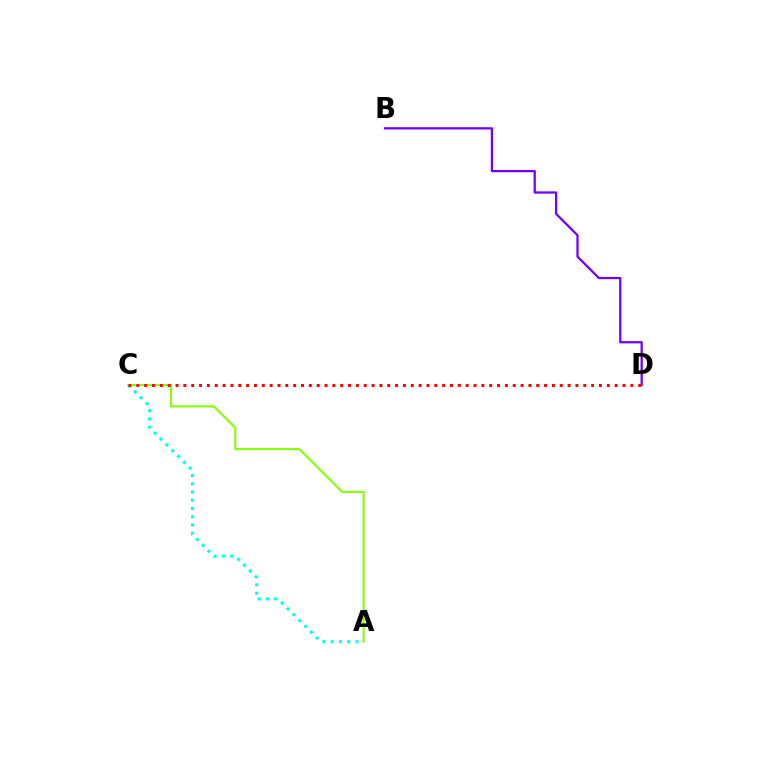{('B', 'D'): [{'color': '#7200ff', 'line_style': 'solid', 'thickness': 1.63}], ('A', 'C'): [{'color': '#00fff6', 'line_style': 'dotted', 'thickness': 2.24}, {'color': '#84ff00', 'line_style': 'solid', 'thickness': 1.51}], ('C', 'D'): [{'color': '#ff0000', 'line_style': 'dotted', 'thickness': 2.13}]}